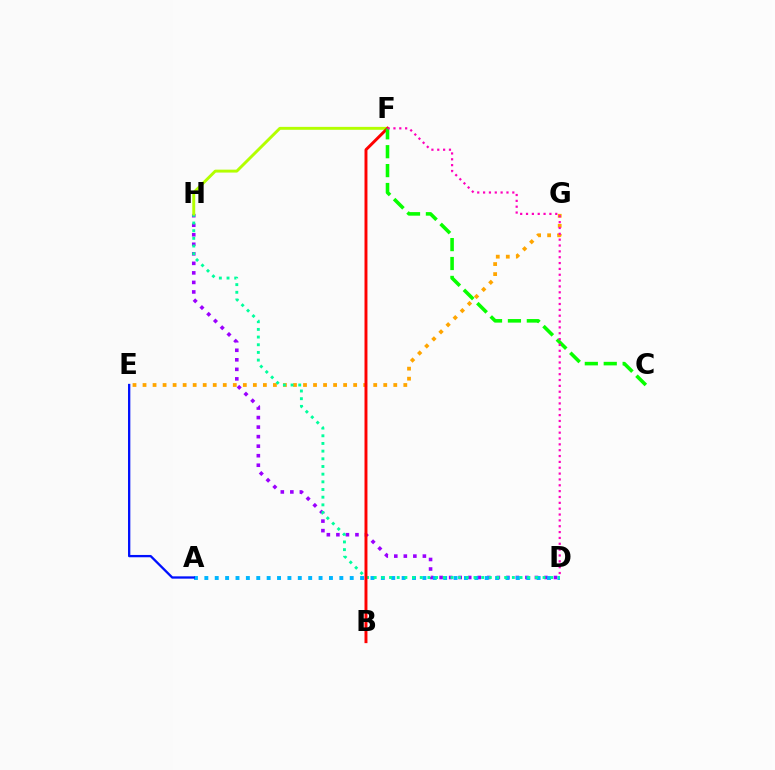{('D', 'H'): [{'color': '#9b00ff', 'line_style': 'dotted', 'thickness': 2.59}, {'color': '#00ff9d', 'line_style': 'dotted', 'thickness': 2.09}], ('A', 'D'): [{'color': '#00b5ff', 'line_style': 'dotted', 'thickness': 2.82}], ('E', 'G'): [{'color': '#ffa500', 'line_style': 'dotted', 'thickness': 2.73}], ('F', 'H'): [{'color': '#b3ff00', 'line_style': 'solid', 'thickness': 2.1}], ('B', 'F'): [{'color': '#ff0000', 'line_style': 'solid', 'thickness': 2.12}], ('C', 'F'): [{'color': '#08ff00', 'line_style': 'dashed', 'thickness': 2.57}], ('A', 'E'): [{'color': '#0010ff', 'line_style': 'solid', 'thickness': 1.66}], ('D', 'F'): [{'color': '#ff00bd', 'line_style': 'dotted', 'thickness': 1.59}]}